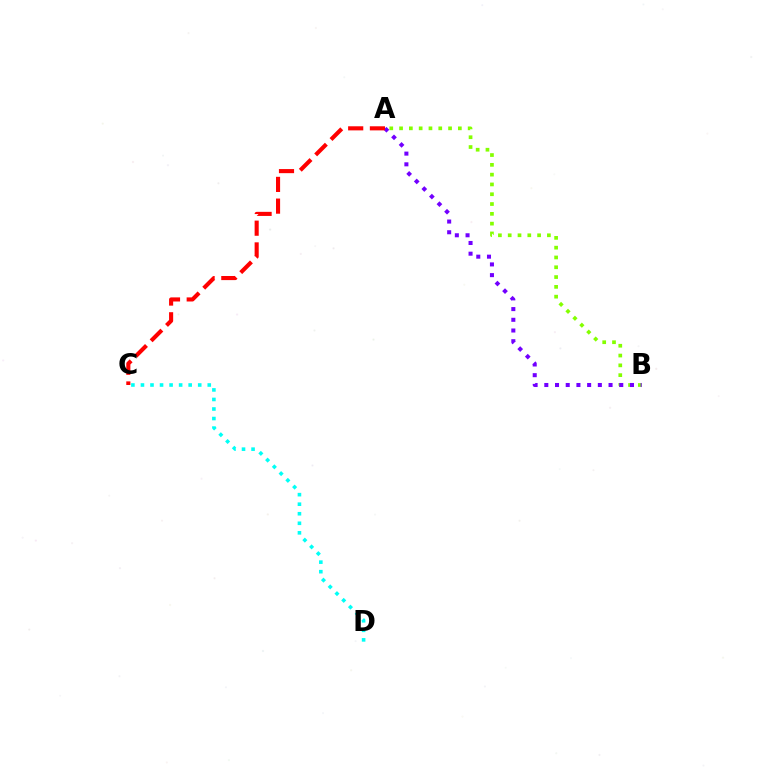{('A', 'B'): [{'color': '#84ff00', 'line_style': 'dotted', 'thickness': 2.66}, {'color': '#7200ff', 'line_style': 'dotted', 'thickness': 2.91}], ('C', 'D'): [{'color': '#00fff6', 'line_style': 'dotted', 'thickness': 2.59}], ('A', 'C'): [{'color': '#ff0000', 'line_style': 'dashed', 'thickness': 2.95}]}